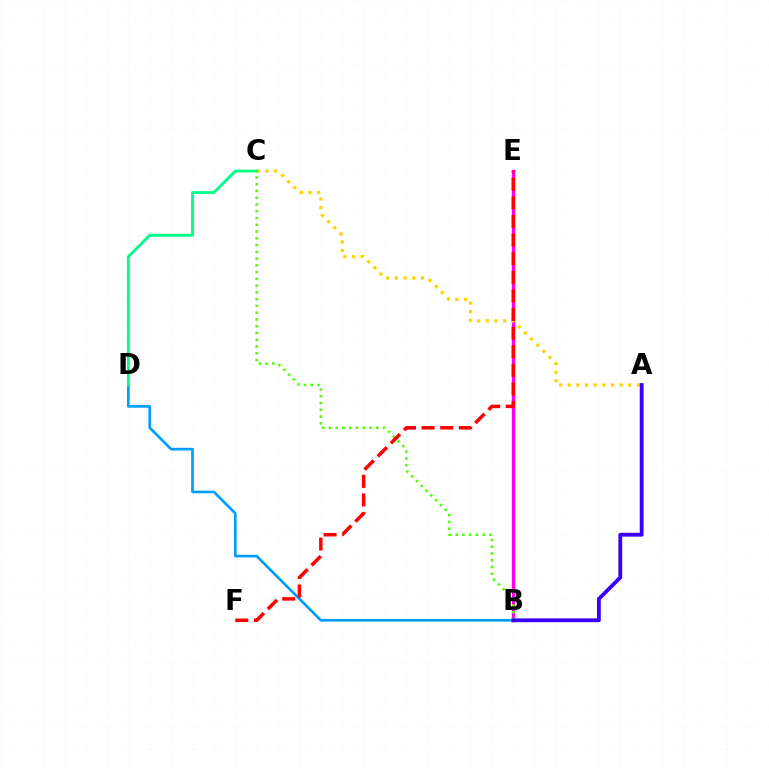{('B', 'E'): [{'color': '#ff00ed', 'line_style': 'solid', 'thickness': 2.42}], ('A', 'C'): [{'color': '#ffd500', 'line_style': 'dotted', 'thickness': 2.35}], ('B', 'D'): [{'color': '#009eff', 'line_style': 'solid', 'thickness': 1.94}], ('C', 'D'): [{'color': '#00ff86', 'line_style': 'solid', 'thickness': 2.04}], ('B', 'C'): [{'color': '#4fff00', 'line_style': 'dotted', 'thickness': 1.84}], ('A', 'B'): [{'color': '#3700ff', 'line_style': 'solid', 'thickness': 2.74}], ('E', 'F'): [{'color': '#ff0000', 'line_style': 'dashed', 'thickness': 2.53}]}